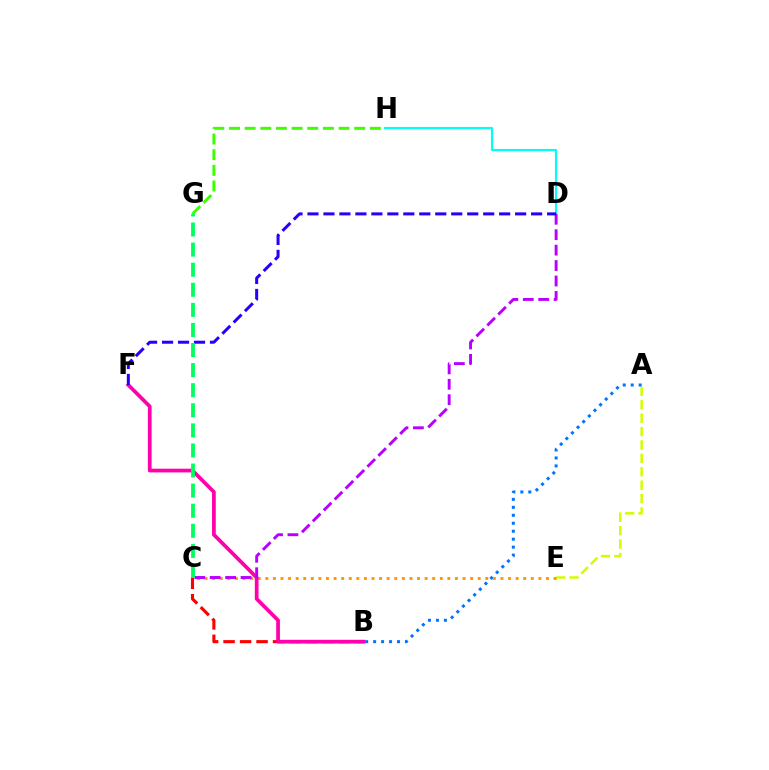{('A', 'E'): [{'color': '#d1ff00', 'line_style': 'dashed', 'thickness': 1.82}], ('A', 'B'): [{'color': '#0074ff', 'line_style': 'dotted', 'thickness': 2.16}], ('G', 'H'): [{'color': '#3dff00', 'line_style': 'dashed', 'thickness': 2.13}], ('B', 'C'): [{'color': '#ff0000', 'line_style': 'dashed', 'thickness': 2.24}], ('D', 'H'): [{'color': '#00fff6', 'line_style': 'solid', 'thickness': 1.55}], ('C', 'E'): [{'color': '#ff9400', 'line_style': 'dotted', 'thickness': 2.06}], ('B', 'F'): [{'color': '#ff00ac', 'line_style': 'solid', 'thickness': 2.68}], ('C', 'D'): [{'color': '#b900ff', 'line_style': 'dashed', 'thickness': 2.1}], ('D', 'F'): [{'color': '#2500ff', 'line_style': 'dashed', 'thickness': 2.17}], ('C', 'G'): [{'color': '#00ff5c', 'line_style': 'dashed', 'thickness': 2.73}]}